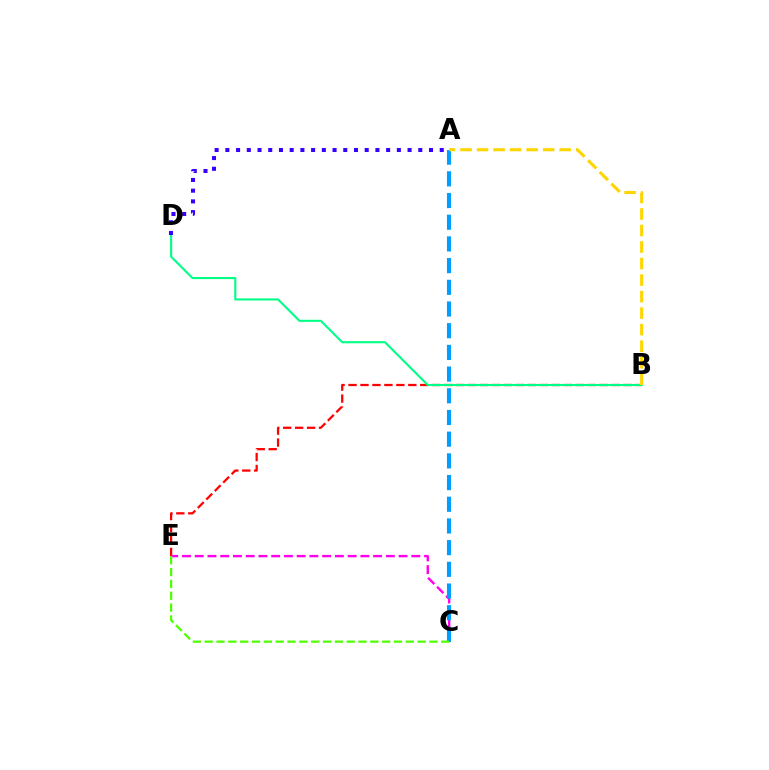{('B', 'E'): [{'color': '#ff0000', 'line_style': 'dashed', 'thickness': 1.62}], ('B', 'D'): [{'color': '#00ff86', 'line_style': 'solid', 'thickness': 1.51}], ('A', 'D'): [{'color': '#3700ff', 'line_style': 'dotted', 'thickness': 2.91}], ('C', 'E'): [{'color': '#ff00ed', 'line_style': 'dashed', 'thickness': 1.73}, {'color': '#4fff00', 'line_style': 'dashed', 'thickness': 1.61}], ('A', 'C'): [{'color': '#009eff', 'line_style': 'dashed', 'thickness': 2.95}], ('A', 'B'): [{'color': '#ffd500', 'line_style': 'dashed', 'thickness': 2.24}]}